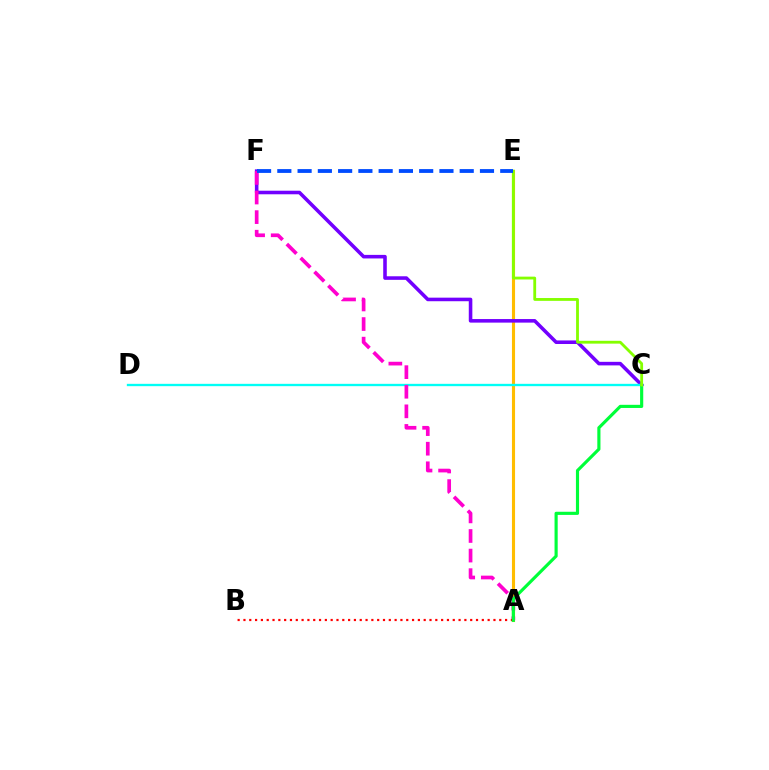{('A', 'E'): [{'color': '#ffbd00', 'line_style': 'solid', 'thickness': 2.24}], ('C', 'F'): [{'color': '#7200ff', 'line_style': 'solid', 'thickness': 2.57}], ('C', 'D'): [{'color': '#00fff6', 'line_style': 'solid', 'thickness': 1.68}], ('A', 'F'): [{'color': '#ff00cf', 'line_style': 'dashed', 'thickness': 2.66}], ('A', 'B'): [{'color': '#ff0000', 'line_style': 'dotted', 'thickness': 1.58}], ('A', 'C'): [{'color': '#00ff39', 'line_style': 'solid', 'thickness': 2.26}], ('C', 'E'): [{'color': '#84ff00', 'line_style': 'solid', 'thickness': 2.03}], ('E', 'F'): [{'color': '#004bff', 'line_style': 'dashed', 'thickness': 2.75}]}